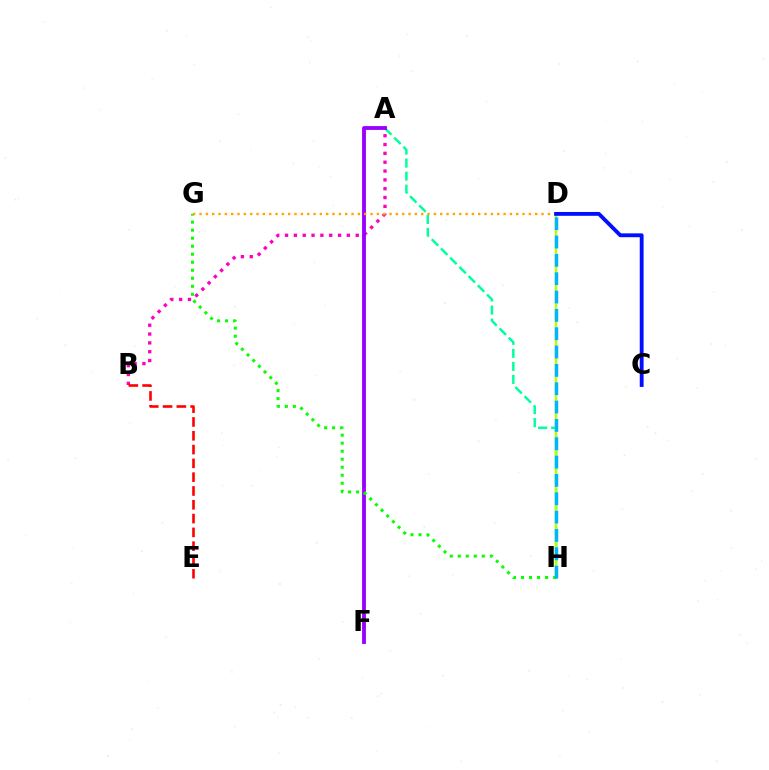{('A', 'B'): [{'color': '#ff00bd', 'line_style': 'dotted', 'thickness': 2.4}], ('A', 'H'): [{'color': '#00ff9d', 'line_style': 'dashed', 'thickness': 1.77}], ('B', 'E'): [{'color': '#ff0000', 'line_style': 'dashed', 'thickness': 1.88}], ('D', 'H'): [{'color': '#b3ff00', 'line_style': 'solid', 'thickness': 1.77}, {'color': '#00b5ff', 'line_style': 'dashed', 'thickness': 2.49}], ('A', 'F'): [{'color': '#9b00ff', 'line_style': 'solid', 'thickness': 2.77}], ('G', 'H'): [{'color': '#08ff00', 'line_style': 'dotted', 'thickness': 2.18}], ('D', 'G'): [{'color': '#ffa500', 'line_style': 'dotted', 'thickness': 1.72}], ('C', 'D'): [{'color': '#0010ff', 'line_style': 'solid', 'thickness': 2.77}]}